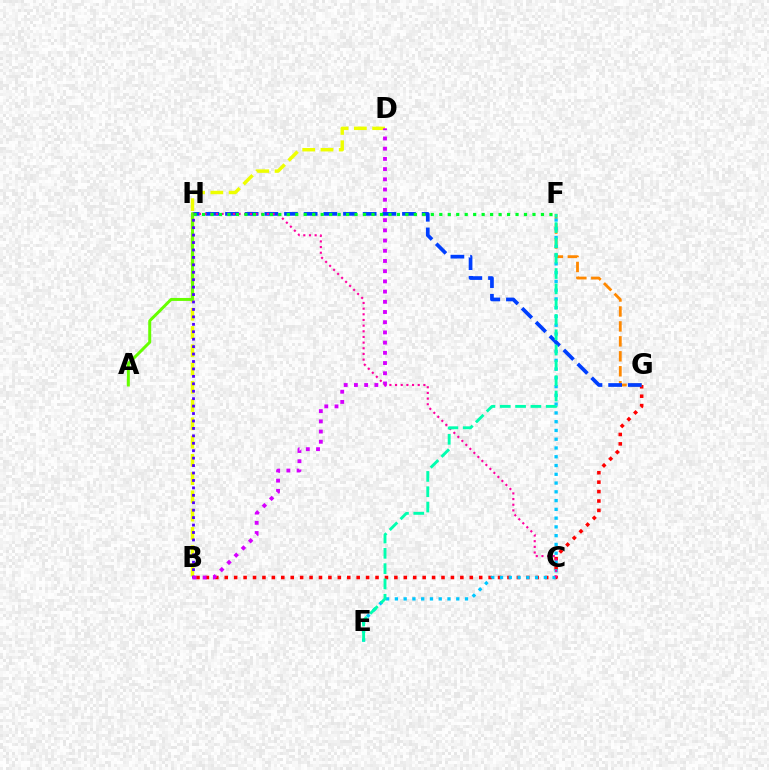{('B', 'G'): [{'color': '#ff0000', 'line_style': 'dotted', 'thickness': 2.56}], ('F', 'G'): [{'color': '#ff8800', 'line_style': 'dashed', 'thickness': 2.03}], ('E', 'F'): [{'color': '#00c7ff', 'line_style': 'dotted', 'thickness': 2.38}, {'color': '#00ffaf', 'line_style': 'dashed', 'thickness': 2.08}], ('G', 'H'): [{'color': '#003fff', 'line_style': 'dashed', 'thickness': 2.67}], ('B', 'D'): [{'color': '#eeff00', 'line_style': 'dashed', 'thickness': 2.48}, {'color': '#d600ff', 'line_style': 'dotted', 'thickness': 2.77}], ('A', 'H'): [{'color': '#66ff00', 'line_style': 'solid', 'thickness': 2.14}], ('C', 'H'): [{'color': '#ff00a0', 'line_style': 'dotted', 'thickness': 1.54}], ('F', 'H'): [{'color': '#00ff27', 'line_style': 'dotted', 'thickness': 2.3}], ('B', 'H'): [{'color': '#4f00ff', 'line_style': 'dotted', 'thickness': 2.02}]}